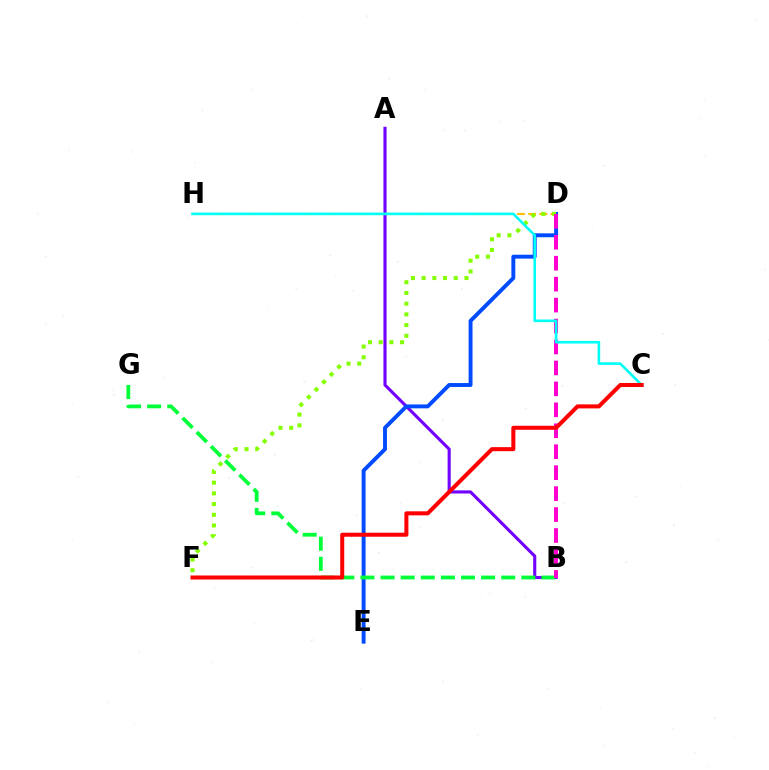{('A', 'B'): [{'color': '#7200ff', 'line_style': 'solid', 'thickness': 2.23}], ('D', 'H'): [{'color': '#ffbd00', 'line_style': 'dashed', 'thickness': 1.52}], ('D', 'E'): [{'color': '#004bff', 'line_style': 'solid', 'thickness': 2.81}], ('D', 'F'): [{'color': '#84ff00', 'line_style': 'dotted', 'thickness': 2.91}], ('B', 'G'): [{'color': '#00ff39', 'line_style': 'dashed', 'thickness': 2.73}], ('B', 'D'): [{'color': '#ff00cf', 'line_style': 'dashed', 'thickness': 2.85}], ('C', 'H'): [{'color': '#00fff6', 'line_style': 'solid', 'thickness': 1.88}], ('C', 'F'): [{'color': '#ff0000', 'line_style': 'solid', 'thickness': 2.91}]}